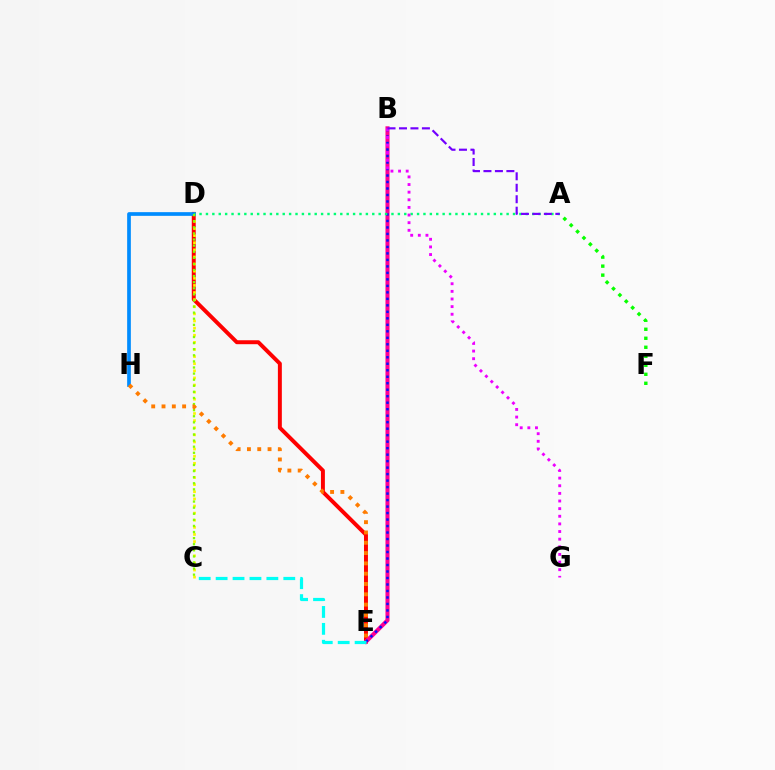{('D', 'E'): [{'color': '#ff0000', 'line_style': 'solid', 'thickness': 2.84}], ('B', 'E'): [{'color': '#ff0094', 'line_style': 'solid', 'thickness': 2.93}, {'color': '#0010ff', 'line_style': 'dotted', 'thickness': 1.76}], ('C', 'D'): [{'color': '#fcf500', 'line_style': 'dotted', 'thickness': 1.93}, {'color': '#84ff00', 'line_style': 'dotted', 'thickness': 1.66}], ('D', 'H'): [{'color': '#008cff', 'line_style': 'solid', 'thickness': 2.66}], ('A', 'D'): [{'color': '#00ff74', 'line_style': 'dotted', 'thickness': 1.74}], ('A', 'F'): [{'color': '#08ff00', 'line_style': 'dotted', 'thickness': 2.45}], ('B', 'G'): [{'color': '#ee00ff', 'line_style': 'dotted', 'thickness': 2.07}], ('A', 'B'): [{'color': '#7200ff', 'line_style': 'dashed', 'thickness': 1.56}], ('E', 'H'): [{'color': '#ff7c00', 'line_style': 'dotted', 'thickness': 2.8}], ('C', 'E'): [{'color': '#00fff6', 'line_style': 'dashed', 'thickness': 2.3}]}